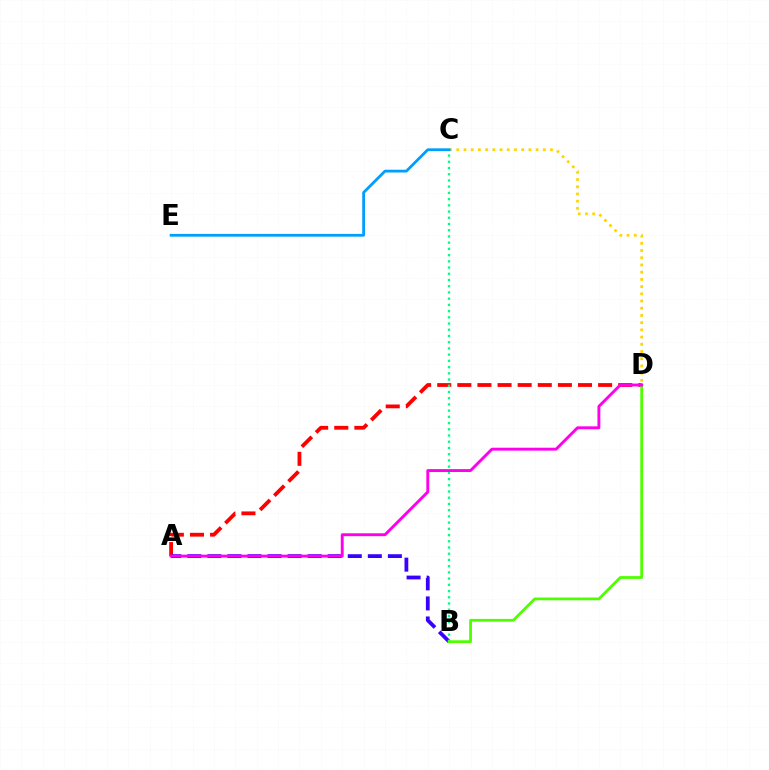{('C', 'D'): [{'color': '#ffd500', 'line_style': 'dotted', 'thickness': 1.96}], ('A', 'D'): [{'color': '#ff0000', 'line_style': 'dashed', 'thickness': 2.73}, {'color': '#ff00ed', 'line_style': 'solid', 'thickness': 2.08}], ('A', 'B'): [{'color': '#3700ff', 'line_style': 'dashed', 'thickness': 2.72}], ('B', 'C'): [{'color': '#00ff86', 'line_style': 'dotted', 'thickness': 1.69}], ('B', 'D'): [{'color': '#4fff00', 'line_style': 'solid', 'thickness': 1.99}], ('C', 'E'): [{'color': '#009eff', 'line_style': 'solid', 'thickness': 1.99}]}